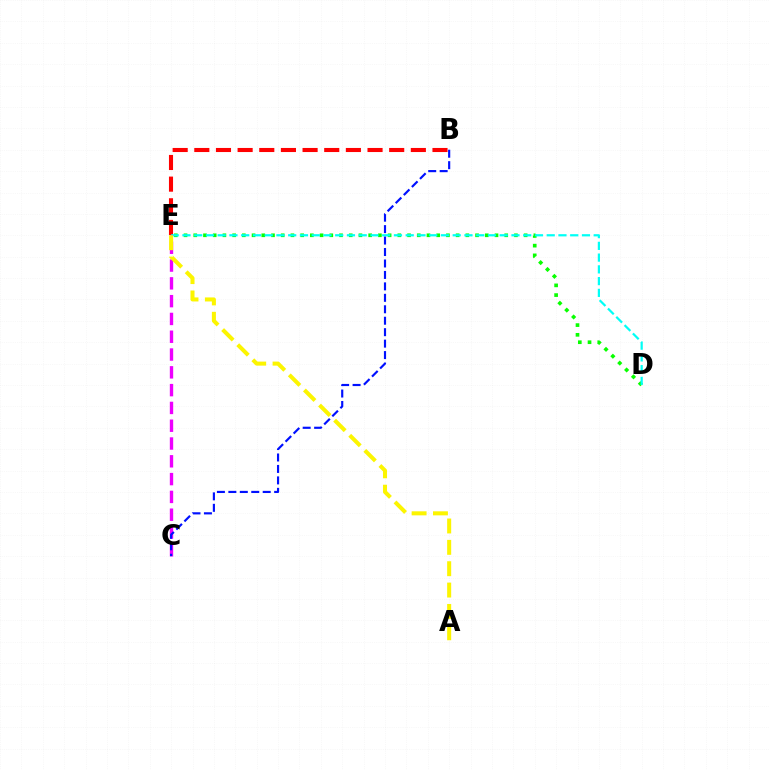{('B', 'E'): [{'color': '#ff0000', 'line_style': 'dashed', 'thickness': 2.94}], ('D', 'E'): [{'color': '#08ff00', 'line_style': 'dotted', 'thickness': 2.64}, {'color': '#00fff6', 'line_style': 'dashed', 'thickness': 1.6}], ('C', 'E'): [{'color': '#ee00ff', 'line_style': 'dashed', 'thickness': 2.42}], ('A', 'E'): [{'color': '#fcf500', 'line_style': 'dashed', 'thickness': 2.9}], ('B', 'C'): [{'color': '#0010ff', 'line_style': 'dashed', 'thickness': 1.56}]}